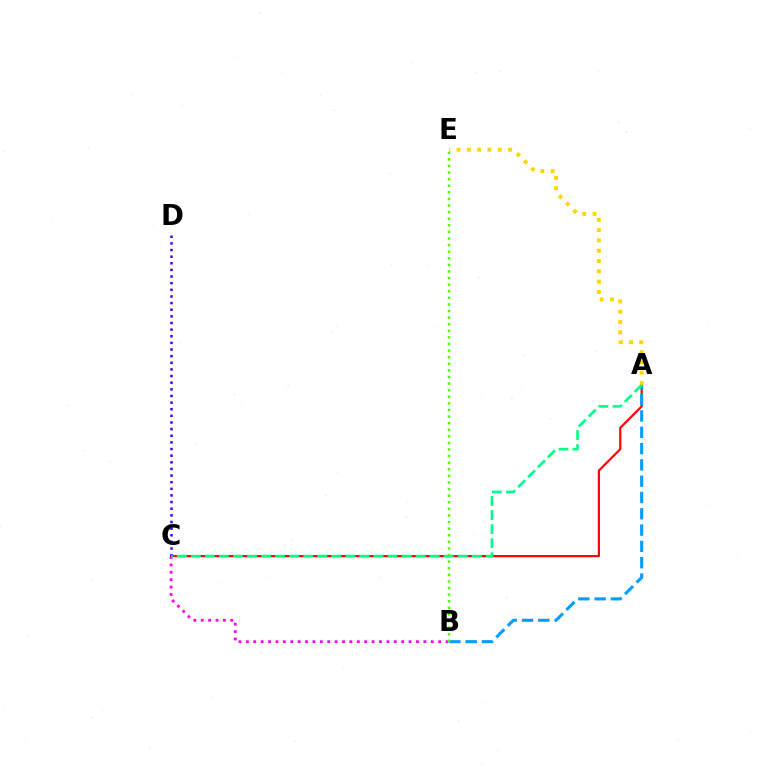{('B', 'C'): [{'color': '#ff00ed', 'line_style': 'dotted', 'thickness': 2.01}], ('A', 'C'): [{'color': '#ff0000', 'line_style': 'solid', 'thickness': 1.55}, {'color': '#00ff86', 'line_style': 'dashed', 'thickness': 1.91}], ('A', 'B'): [{'color': '#009eff', 'line_style': 'dashed', 'thickness': 2.21}], ('B', 'E'): [{'color': '#4fff00', 'line_style': 'dotted', 'thickness': 1.79}], ('A', 'E'): [{'color': '#ffd500', 'line_style': 'dotted', 'thickness': 2.8}], ('C', 'D'): [{'color': '#3700ff', 'line_style': 'dotted', 'thickness': 1.8}]}